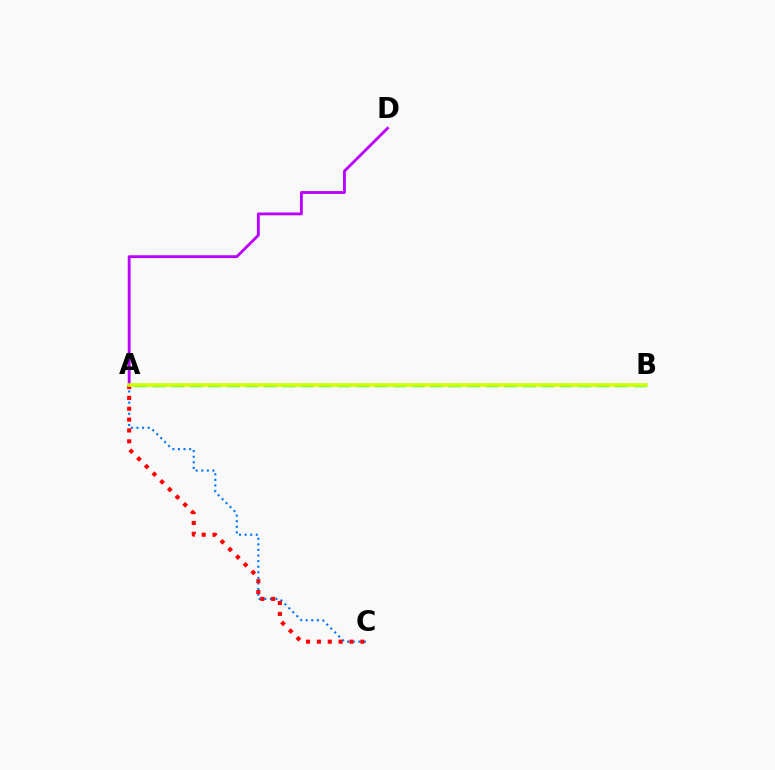{('A', 'C'): [{'color': '#0074ff', 'line_style': 'dotted', 'thickness': 1.52}, {'color': '#ff0000', 'line_style': 'dotted', 'thickness': 2.95}], ('A', 'B'): [{'color': '#00ff5c', 'line_style': 'dashed', 'thickness': 2.51}, {'color': '#d1ff00', 'line_style': 'solid', 'thickness': 2.55}], ('A', 'D'): [{'color': '#b900ff', 'line_style': 'solid', 'thickness': 2.05}]}